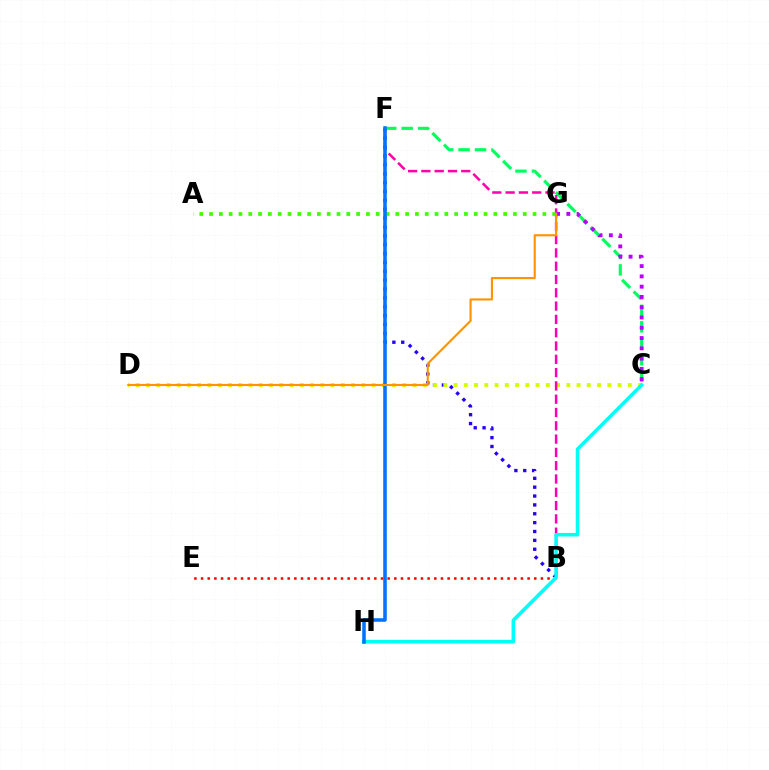{('B', 'F'): [{'color': '#2500ff', 'line_style': 'dotted', 'thickness': 2.41}, {'color': '#ff00ac', 'line_style': 'dashed', 'thickness': 1.81}], ('C', 'F'): [{'color': '#00ff5c', 'line_style': 'dashed', 'thickness': 2.23}], ('C', 'D'): [{'color': '#d1ff00', 'line_style': 'dotted', 'thickness': 2.79}], ('A', 'G'): [{'color': '#3dff00', 'line_style': 'dotted', 'thickness': 2.66}], ('C', 'G'): [{'color': '#b900ff', 'line_style': 'dotted', 'thickness': 2.79}], ('B', 'E'): [{'color': '#ff0000', 'line_style': 'dotted', 'thickness': 1.81}], ('C', 'H'): [{'color': '#00fff6', 'line_style': 'solid', 'thickness': 2.55}], ('F', 'H'): [{'color': '#0074ff', 'line_style': 'solid', 'thickness': 2.56}], ('D', 'G'): [{'color': '#ff9400', 'line_style': 'solid', 'thickness': 1.54}]}